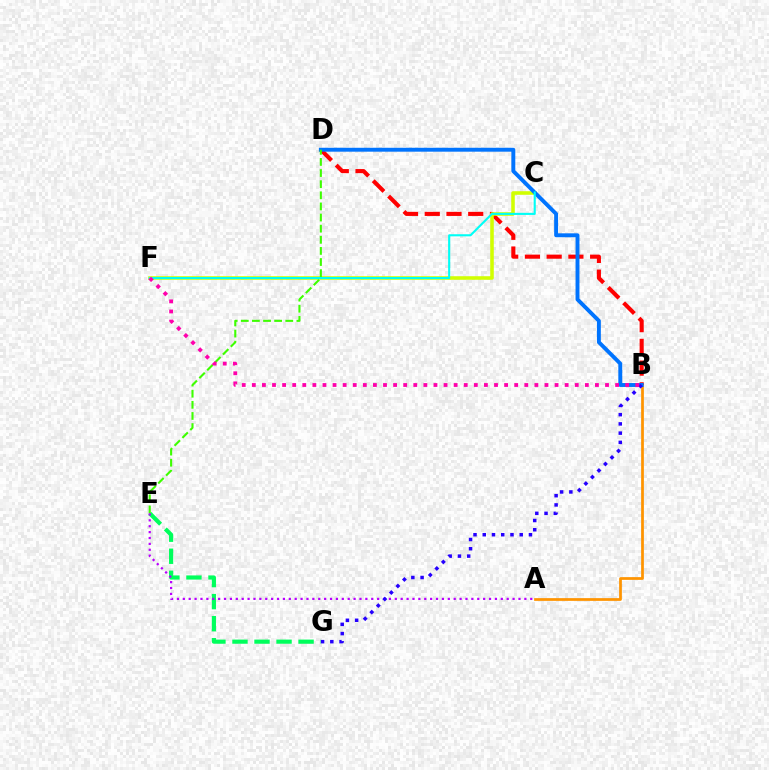{('A', 'B'): [{'color': '#ff9400', 'line_style': 'solid', 'thickness': 1.97}], ('B', 'D'): [{'color': '#ff0000', 'line_style': 'dashed', 'thickness': 2.95}, {'color': '#0074ff', 'line_style': 'solid', 'thickness': 2.82}], ('C', 'F'): [{'color': '#d1ff00', 'line_style': 'solid', 'thickness': 2.57}, {'color': '#00fff6', 'line_style': 'solid', 'thickness': 1.51}], ('E', 'G'): [{'color': '#00ff5c', 'line_style': 'dashed', 'thickness': 2.99}], ('D', 'E'): [{'color': '#3dff00', 'line_style': 'dashed', 'thickness': 1.51}], ('A', 'E'): [{'color': '#b900ff', 'line_style': 'dotted', 'thickness': 1.6}], ('B', 'G'): [{'color': '#2500ff', 'line_style': 'dotted', 'thickness': 2.51}], ('B', 'F'): [{'color': '#ff00ac', 'line_style': 'dotted', 'thickness': 2.74}]}